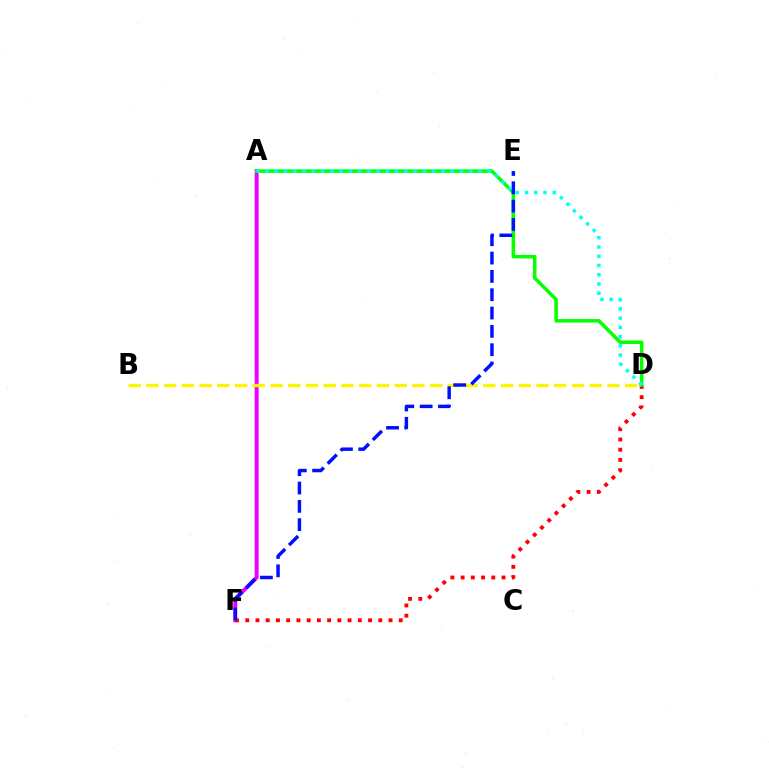{('A', 'F'): [{'color': '#ee00ff', 'line_style': 'solid', 'thickness': 2.85}], ('D', 'F'): [{'color': '#ff0000', 'line_style': 'dotted', 'thickness': 2.78}], ('A', 'D'): [{'color': '#08ff00', 'line_style': 'solid', 'thickness': 2.54}, {'color': '#00fff6', 'line_style': 'dotted', 'thickness': 2.51}], ('B', 'D'): [{'color': '#fcf500', 'line_style': 'dashed', 'thickness': 2.41}], ('E', 'F'): [{'color': '#0010ff', 'line_style': 'dashed', 'thickness': 2.49}]}